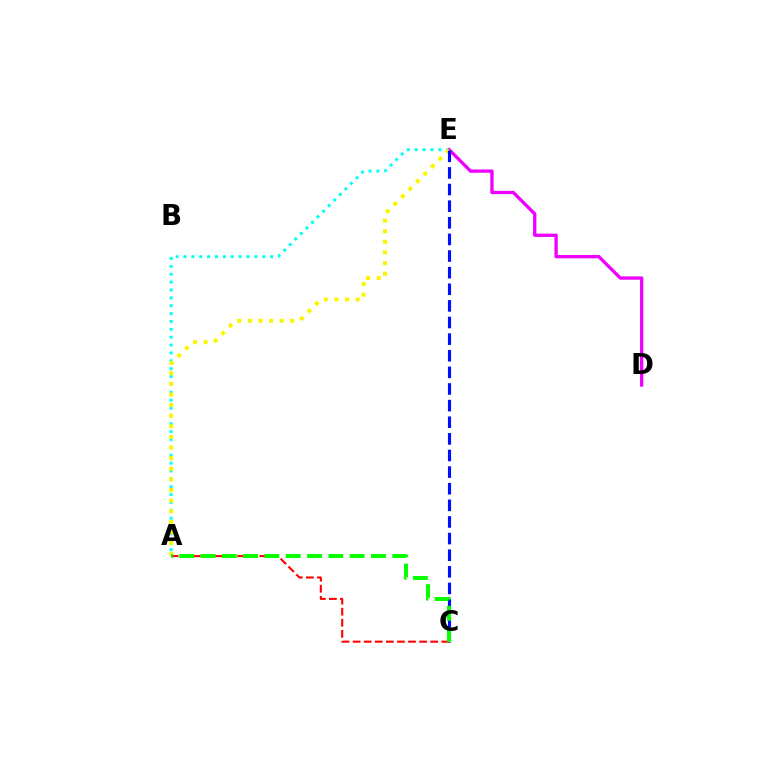{('A', 'E'): [{'color': '#00fff6', 'line_style': 'dotted', 'thickness': 2.14}, {'color': '#fcf500', 'line_style': 'dotted', 'thickness': 2.88}], ('D', 'E'): [{'color': '#ee00ff', 'line_style': 'solid', 'thickness': 2.38}], ('C', 'E'): [{'color': '#0010ff', 'line_style': 'dashed', 'thickness': 2.26}], ('A', 'C'): [{'color': '#ff0000', 'line_style': 'dashed', 'thickness': 1.51}, {'color': '#08ff00', 'line_style': 'dashed', 'thickness': 2.89}]}